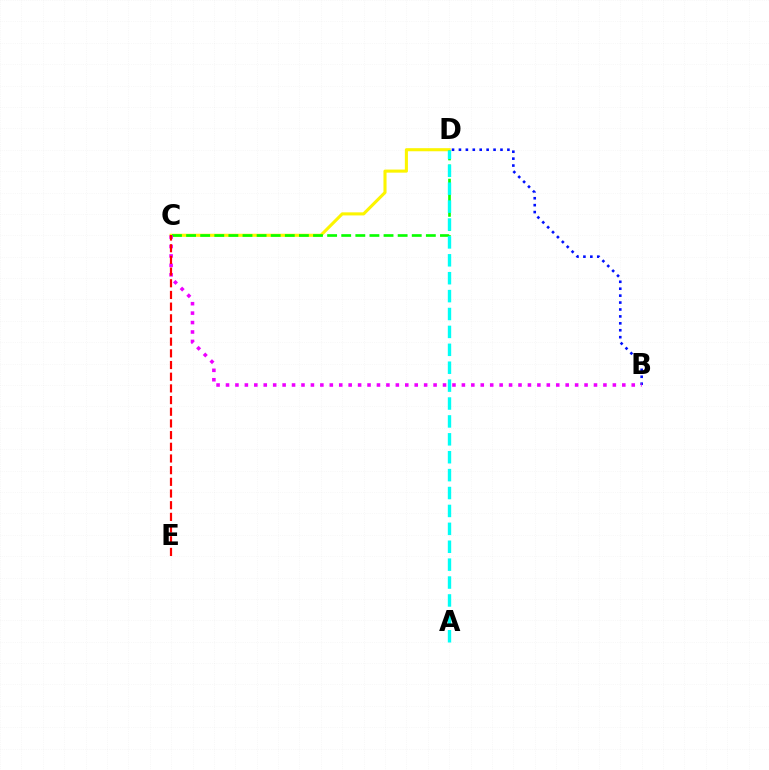{('C', 'D'): [{'color': '#fcf500', 'line_style': 'solid', 'thickness': 2.22}, {'color': '#08ff00', 'line_style': 'dashed', 'thickness': 1.92}], ('A', 'D'): [{'color': '#00fff6', 'line_style': 'dashed', 'thickness': 2.43}], ('B', 'D'): [{'color': '#0010ff', 'line_style': 'dotted', 'thickness': 1.88}], ('B', 'C'): [{'color': '#ee00ff', 'line_style': 'dotted', 'thickness': 2.56}], ('C', 'E'): [{'color': '#ff0000', 'line_style': 'dashed', 'thickness': 1.59}]}